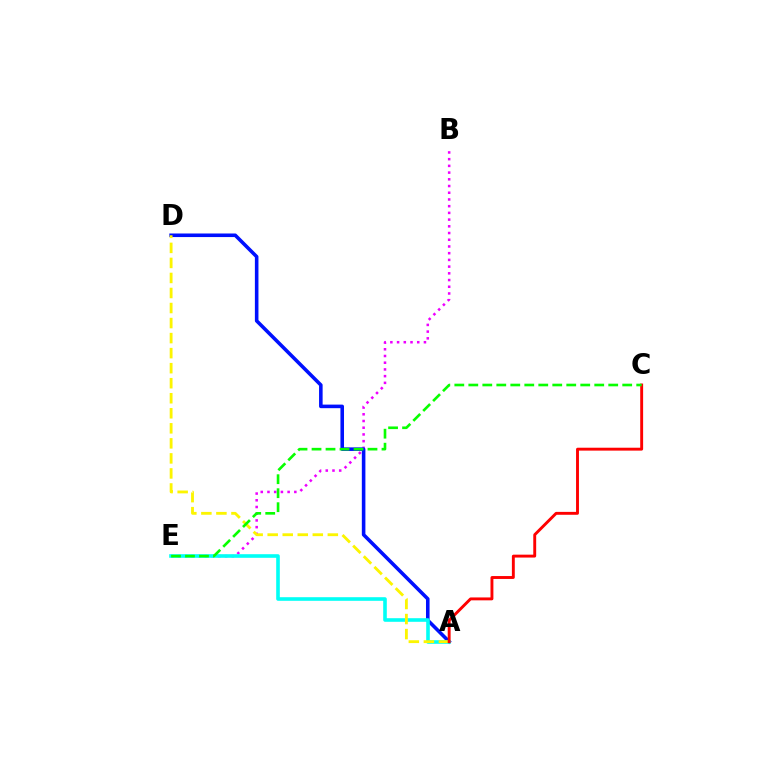{('B', 'E'): [{'color': '#ee00ff', 'line_style': 'dotted', 'thickness': 1.82}], ('A', 'D'): [{'color': '#0010ff', 'line_style': 'solid', 'thickness': 2.57}, {'color': '#fcf500', 'line_style': 'dashed', 'thickness': 2.04}], ('A', 'E'): [{'color': '#00fff6', 'line_style': 'solid', 'thickness': 2.59}], ('A', 'C'): [{'color': '#ff0000', 'line_style': 'solid', 'thickness': 2.09}], ('C', 'E'): [{'color': '#08ff00', 'line_style': 'dashed', 'thickness': 1.9}]}